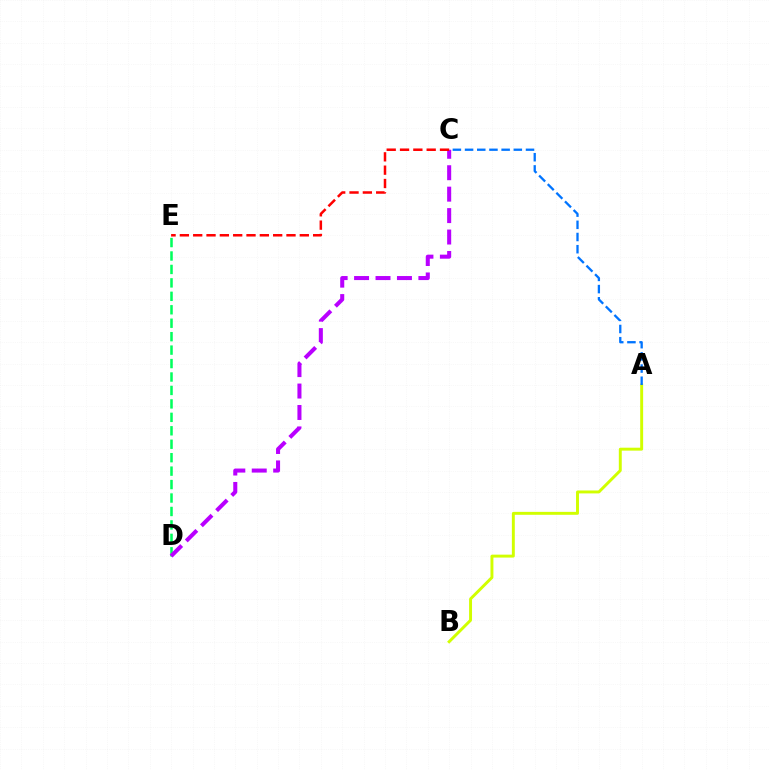{('D', 'E'): [{'color': '#00ff5c', 'line_style': 'dashed', 'thickness': 1.83}], ('A', 'B'): [{'color': '#d1ff00', 'line_style': 'solid', 'thickness': 2.11}], ('A', 'C'): [{'color': '#0074ff', 'line_style': 'dashed', 'thickness': 1.66}], ('C', 'D'): [{'color': '#b900ff', 'line_style': 'dashed', 'thickness': 2.91}], ('C', 'E'): [{'color': '#ff0000', 'line_style': 'dashed', 'thickness': 1.81}]}